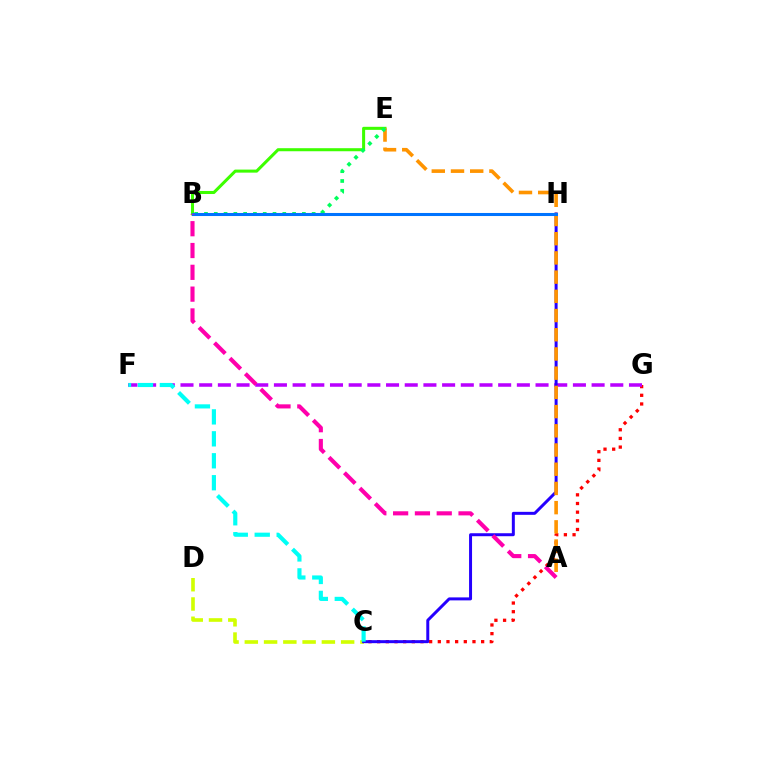{('B', 'E'): [{'color': '#3dff00', 'line_style': 'solid', 'thickness': 2.19}, {'color': '#00ff5c', 'line_style': 'dotted', 'thickness': 2.66}], ('C', 'G'): [{'color': '#ff0000', 'line_style': 'dotted', 'thickness': 2.35}], ('C', 'D'): [{'color': '#d1ff00', 'line_style': 'dashed', 'thickness': 2.62}], ('F', 'G'): [{'color': '#b900ff', 'line_style': 'dashed', 'thickness': 2.54}], ('C', 'H'): [{'color': '#2500ff', 'line_style': 'solid', 'thickness': 2.15}], ('A', 'E'): [{'color': '#ff9400', 'line_style': 'dashed', 'thickness': 2.61}], ('C', 'F'): [{'color': '#00fff6', 'line_style': 'dashed', 'thickness': 2.98}], ('B', 'H'): [{'color': '#0074ff', 'line_style': 'solid', 'thickness': 2.2}], ('A', 'B'): [{'color': '#ff00ac', 'line_style': 'dashed', 'thickness': 2.96}]}